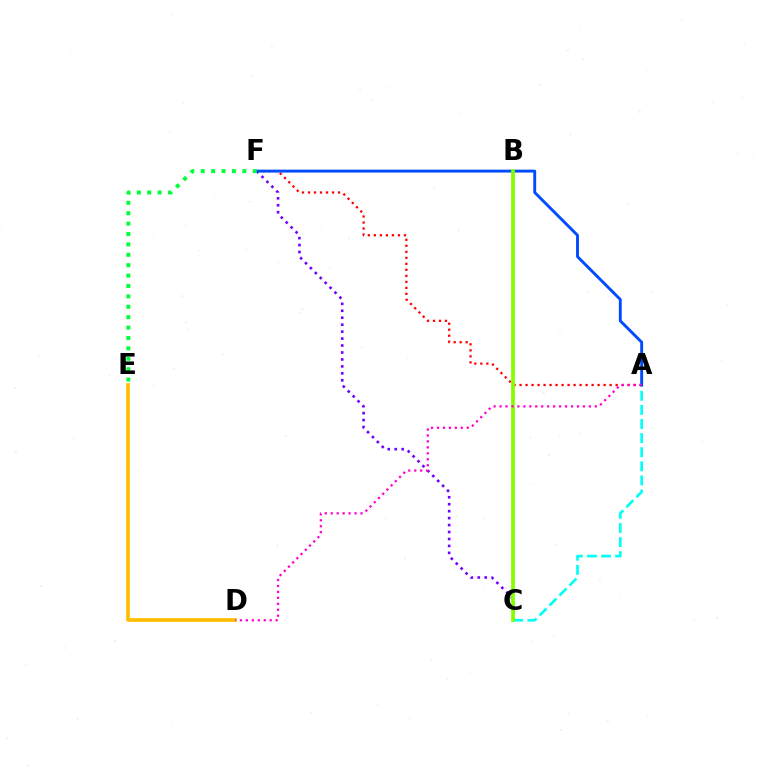{('C', 'F'): [{'color': '#7200ff', 'line_style': 'dotted', 'thickness': 1.89}], ('A', 'C'): [{'color': '#00fff6', 'line_style': 'dashed', 'thickness': 1.92}], ('A', 'F'): [{'color': '#ff0000', 'line_style': 'dotted', 'thickness': 1.63}, {'color': '#004bff', 'line_style': 'solid', 'thickness': 2.08}], ('B', 'C'): [{'color': '#84ff00', 'line_style': 'solid', 'thickness': 2.68}], ('E', 'F'): [{'color': '#00ff39', 'line_style': 'dotted', 'thickness': 2.82}], ('D', 'E'): [{'color': '#ffbd00', 'line_style': 'solid', 'thickness': 2.66}], ('A', 'D'): [{'color': '#ff00cf', 'line_style': 'dotted', 'thickness': 1.62}]}